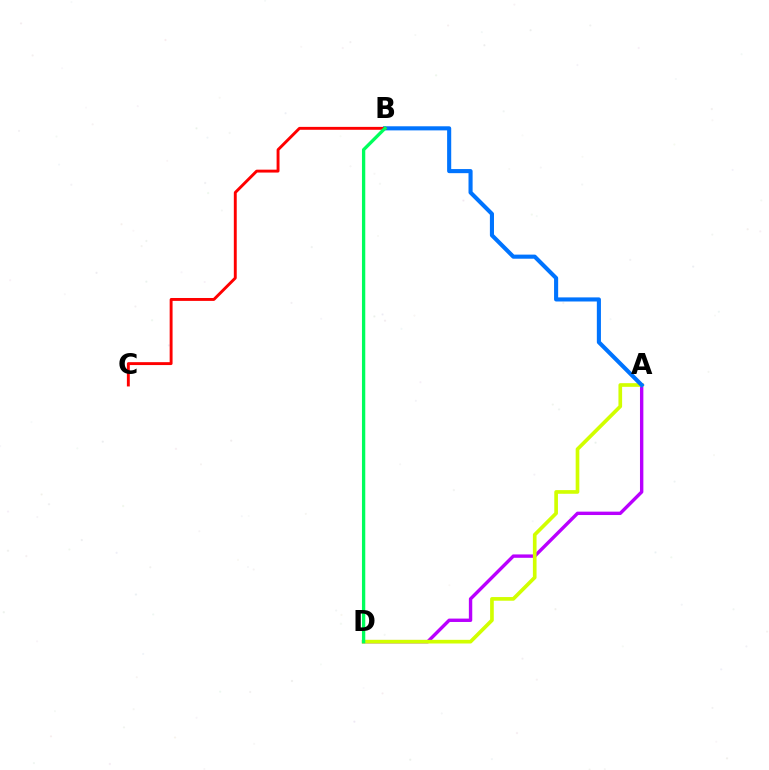{('A', 'D'): [{'color': '#b900ff', 'line_style': 'solid', 'thickness': 2.44}, {'color': '#d1ff00', 'line_style': 'solid', 'thickness': 2.64}], ('A', 'B'): [{'color': '#0074ff', 'line_style': 'solid', 'thickness': 2.95}], ('B', 'C'): [{'color': '#ff0000', 'line_style': 'solid', 'thickness': 2.09}], ('B', 'D'): [{'color': '#00ff5c', 'line_style': 'solid', 'thickness': 2.39}]}